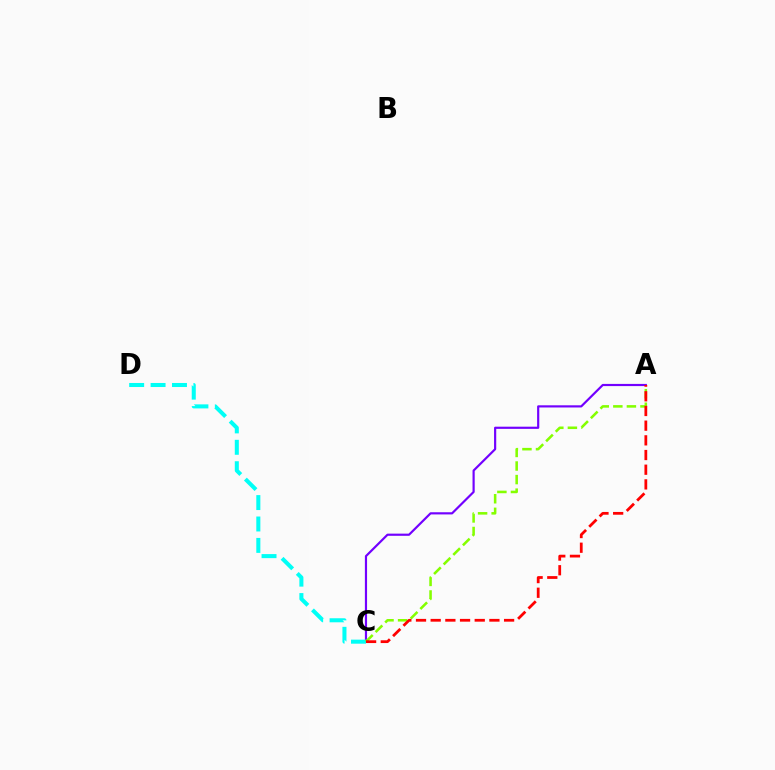{('A', 'C'): [{'color': '#7200ff', 'line_style': 'solid', 'thickness': 1.57}, {'color': '#84ff00', 'line_style': 'dashed', 'thickness': 1.84}, {'color': '#ff0000', 'line_style': 'dashed', 'thickness': 1.99}], ('C', 'D'): [{'color': '#00fff6', 'line_style': 'dashed', 'thickness': 2.91}]}